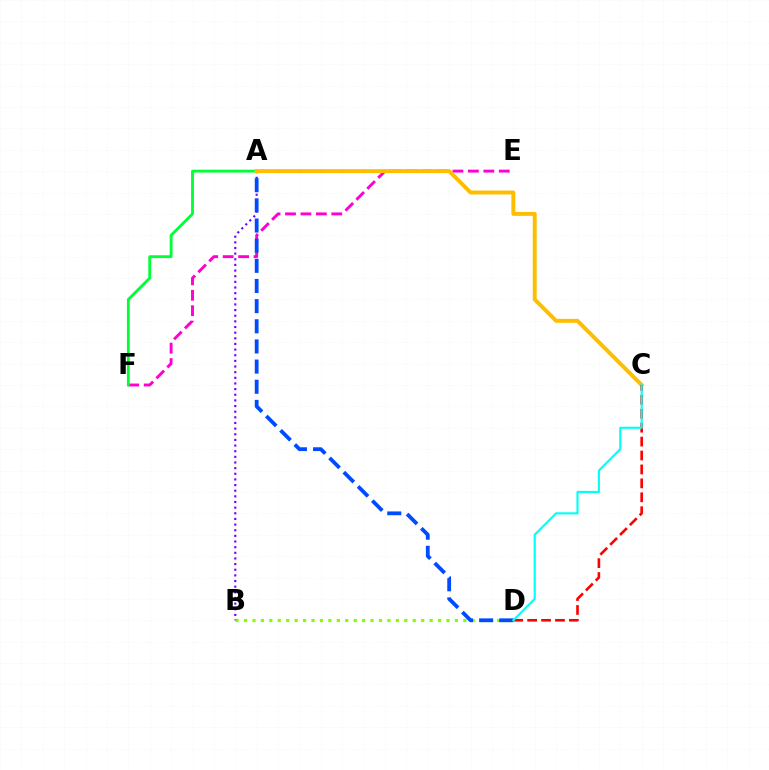{('B', 'D'): [{'color': '#84ff00', 'line_style': 'dotted', 'thickness': 2.29}], ('E', 'F'): [{'color': '#ff00cf', 'line_style': 'dashed', 'thickness': 2.1}], ('A', 'B'): [{'color': '#7200ff', 'line_style': 'dotted', 'thickness': 1.53}], ('A', 'D'): [{'color': '#004bff', 'line_style': 'dashed', 'thickness': 2.74}], ('A', 'F'): [{'color': '#00ff39', 'line_style': 'solid', 'thickness': 2.05}], ('A', 'C'): [{'color': '#ffbd00', 'line_style': 'solid', 'thickness': 2.83}], ('C', 'D'): [{'color': '#ff0000', 'line_style': 'dashed', 'thickness': 1.89}, {'color': '#00fff6', 'line_style': 'solid', 'thickness': 1.53}]}